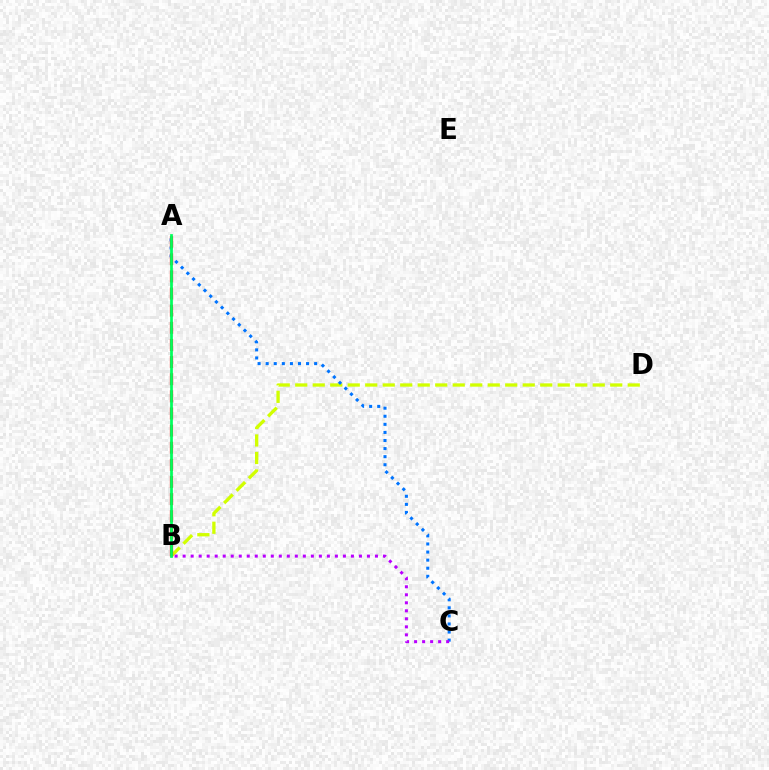{('B', 'D'): [{'color': '#d1ff00', 'line_style': 'dashed', 'thickness': 2.38}], ('A', 'C'): [{'color': '#0074ff', 'line_style': 'dotted', 'thickness': 2.2}], ('A', 'B'): [{'color': '#ff0000', 'line_style': 'dashed', 'thickness': 2.33}, {'color': '#00ff5c', 'line_style': 'solid', 'thickness': 1.97}], ('B', 'C'): [{'color': '#b900ff', 'line_style': 'dotted', 'thickness': 2.18}]}